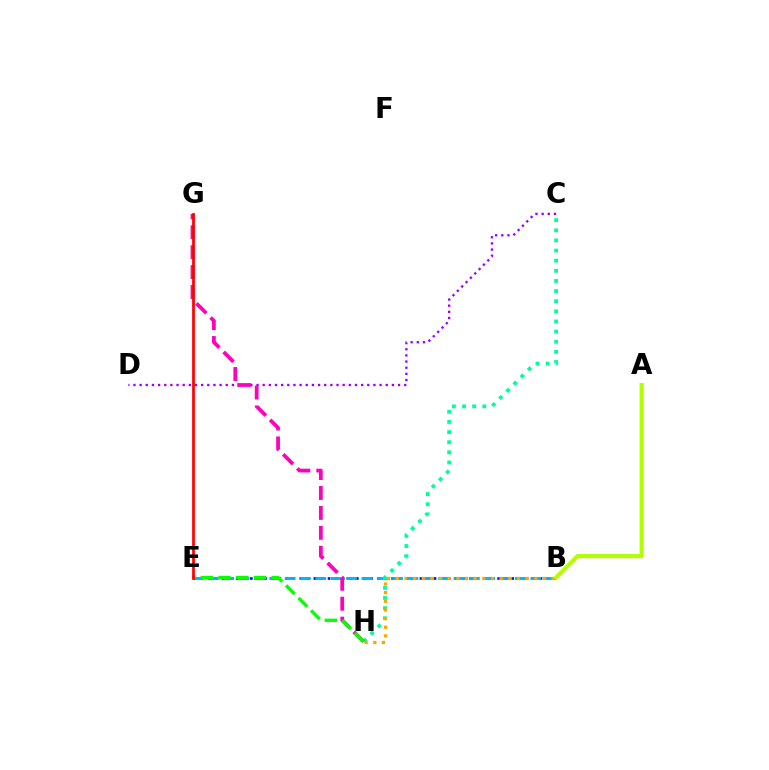{('C', 'D'): [{'color': '#9b00ff', 'line_style': 'dotted', 'thickness': 1.67}], ('B', 'E'): [{'color': '#0010ff', 'line_style': 'dotted', 'thickness': 1.92}, {'color': '#00b5ff', 'line_style': 'dashed', 'thickness': 2.09}], ('C', 'H'): [{'color': '#00ff9d', 'line_style': 'dotted', 'thickness': 2.75}], ('G', 'H'): [{'color': '#ff00bd', 'line_style': 'dashed', 'thickness': 2.71}], ('E', 'H'): [{'color': '#08ff00', 'line_style': 'dashed', 'thickness': 2.41}], ('E', 'G'): [{'color': '#ff0000', 'line_style': 'solid', 'thickness': 1.97}], ('B', 'H'): [{'color': '#ffa500', 'line_style': 'dotted', 'thickness': 2.35}], ('A', 'B'): [{'color': '#b3ff00', 'line_style': 'solid', 'thickness': 2.99}]}